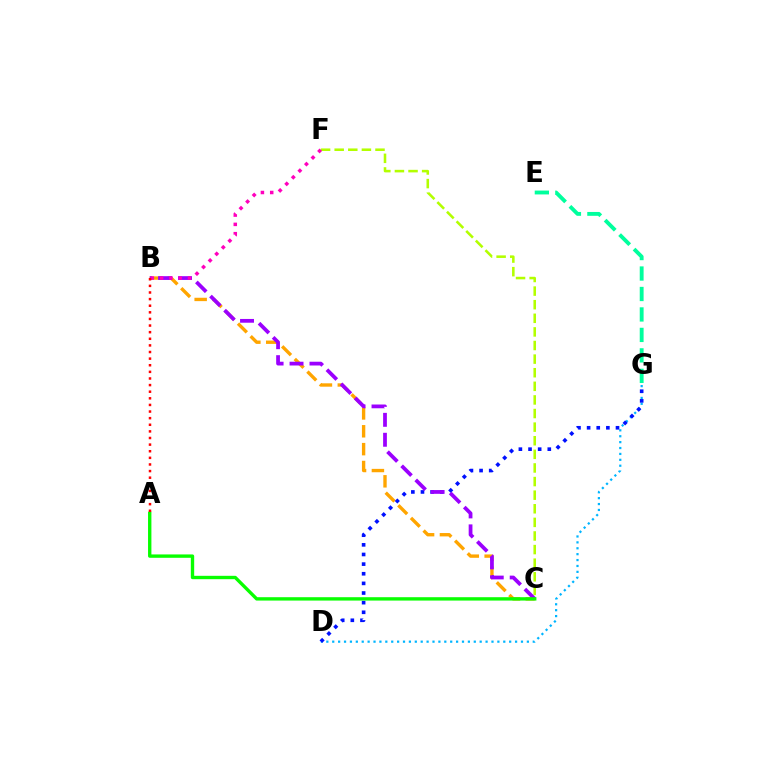{('D', 'G'): [{'color': '#00b5ff', 'line_style': 'dotted', 'thickness': 1.6}, {'color': '#0010ff', 'line_style': 'dotted', 'thickness': 2.62}], ('B', 'C'): [{'color': '#ffa500', 'line_style': 'dashed', 'thickness': 2.43}, {'color': '#9b00ff', 'line_style': 'dashed', 'thickness': 2.71}], ('C', 'F'): [{'color': '#b3ff00', 'line_style': 'dashed', 'thickness': 1.85}], ('B', 'F'): [{'color': '#ff00bd', 'line_style': 'dotted', 'thickness': 2.53}], ('A', 'C'): [{'color': '#08ff00', 'line_style': 'solid', 'thickness': 2.42}], ('E', 'G'): [{'color': '#00ff9d', 'line_style': 'dashed', 'thickness': 2.78}], ('A', 'B'): [{'color': '#ff0000', 'line_style': 'dotted', 'thickness': 1.8}]}